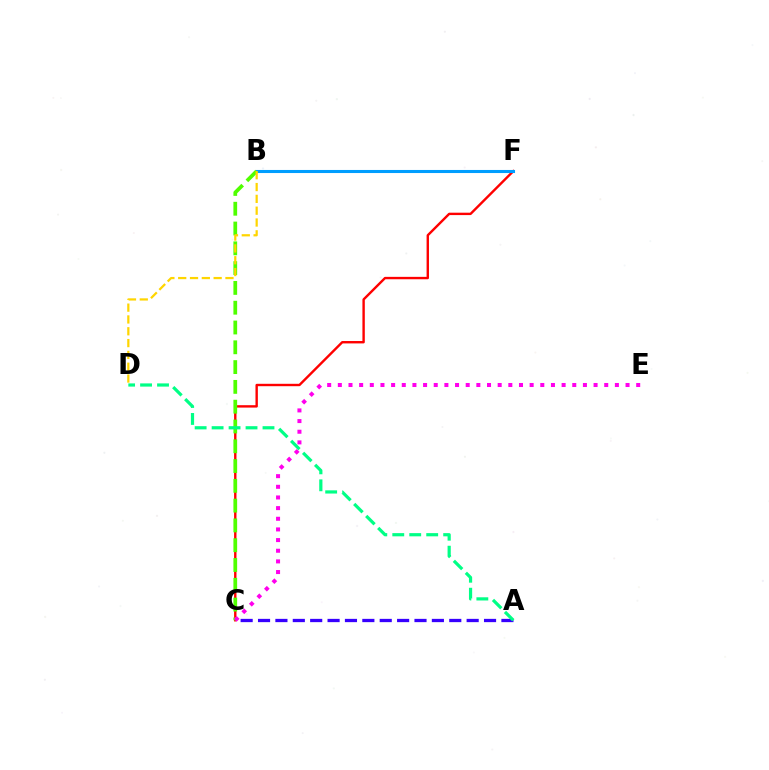{('C', 'F'): [{'color': '#ff0000', 'line_style': 'solid', 'thickness': 1.72}], ('B', 'F'): [{'color': '#009eff', 'line_style': 'solid', 'thickness': 2.21}], ('B', 'C'): [{'color': '#4fff00', 'line_style': 'dashed', 'thickness': 2.69}], ('A', 'C'): [{'color': '#3700ff', 'line_style': 'dashed', 'thickness': 2.36}], ('C', 'E'): [{'color': '#ff00ed', 'line_style': 'dotted', 'thickness': 2.9}], ('A', 'D'): [{'color': '#00ff86', 'line_style': 'dashed', 'thickness': 2.3}], ('B', 'D'): [{'color': '#ffd500', 'line_style': 'dashed', 'thickness': 1.61}]}